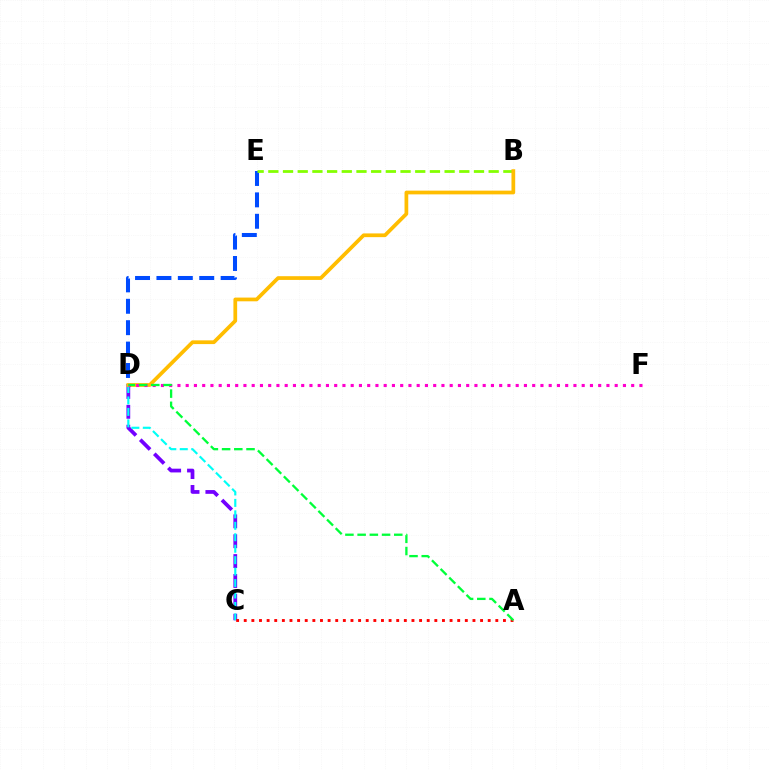{('D', 'E'): [{'color': '#004bff', 'line_style': 'dashed', 'thickness': 2.91}], ('C', 'D'): [{'color': '#7200ff', 'line_style': 'dashed', 'thickness': 2.7}, {'color': '#00fff6', 'line_style': 'dashed', 'thickness': 1.56}], ('B', 'E'): [{'color': '#84ff00', 'line_style': 'dashed', 'thickness': 2.0}], ('B', 'D'): [{'color': '#ffbd00', 'line_style': 'solid', 'thickness': 2.69}], ('A', 'C'): [{'color': '#ff0000', 'line_style': 'dotted', 'thickness': 2.07}], ('D', 'F'): [{'color': '#ff00cf', 'line_style': 'dotted', 'thickness': 2.24}], ('A', 'D'): [{'color': '#00ff39', 'line_style': 'dashed', 'thickness': 1.66}]}